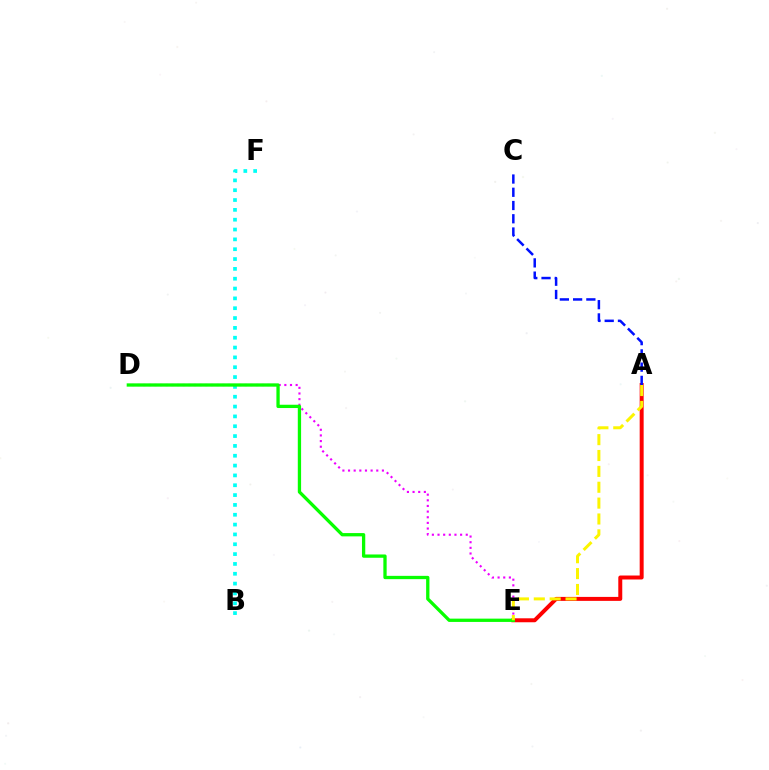{('A', 'E'): [{'color': '#ff0000', 'line_style': 'solid', 'thickness': 2.85}, {'color': '#fcf500', 'line_style': 'dashed', 'thickness': 2.16}], ('A', 'C'): [{'color': '#0010ff', 'line_style': 'dashed', 'thickness': 1.8}], ('D', 'E'): [{'color': '#ee00ff', 'line_style': 'dotted', 'thickness': 1.53}, {'color': '#08ff00', 'line_style': 'solid', 'thickness': 2.37}], ('B', 'F'): [{'color': '#00fff6', 'line_style': 'dotted', 'thickness': 2.67}]}